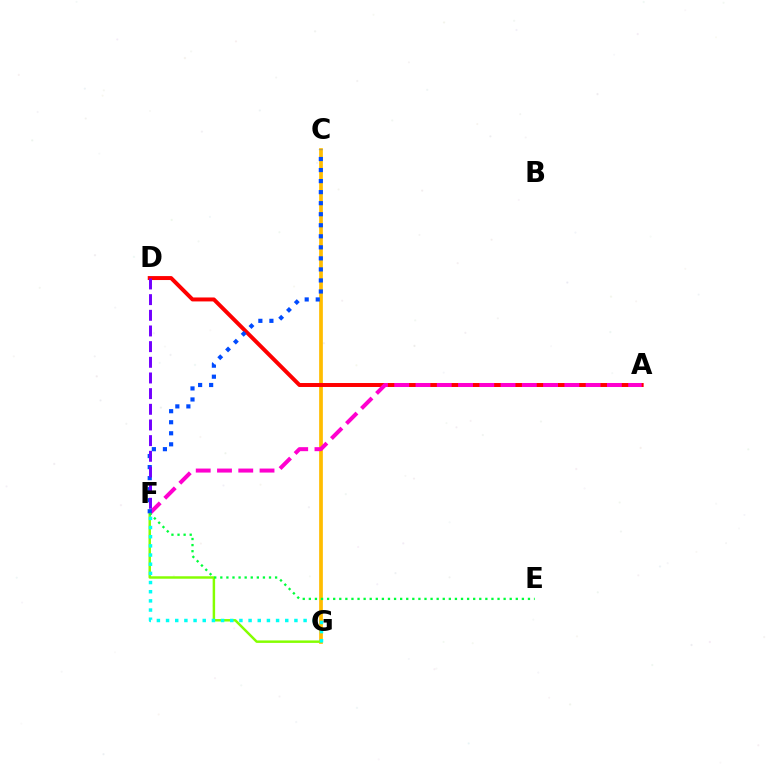{('C', 'G'): [{'color': '#ffbd00', 'line_style': 'solid', 'thickness': 2.68}], ('F', 'G'): [{'color': '#84ff00', 'line_style': 'solid', 'thickness': 1.77}, {'color': '#00fff6', 'line_style': 'dotted', 'thickness': 2.49}], ('A', 'D'): [{'color': '#ff0000', 'line_style': 'solid', 'thickness': 2.85}], ('A', 'F'): [{'color': '#ff00cf', 'line_style': 'dashed', 'thickness': 2.89}], ('C', 'F'): [{'color': '#004bff', 'line_style': 'dotted', 'thickness': 3.0}], ('D', 'F'): [{'color': '#7200ff', 'line_style': 'dashed', 'thickness': 2.13}], ('E', 'F'): [{'color': '#00ff39', 'line_style': 'dotted', 'thickness': 1.65}]}